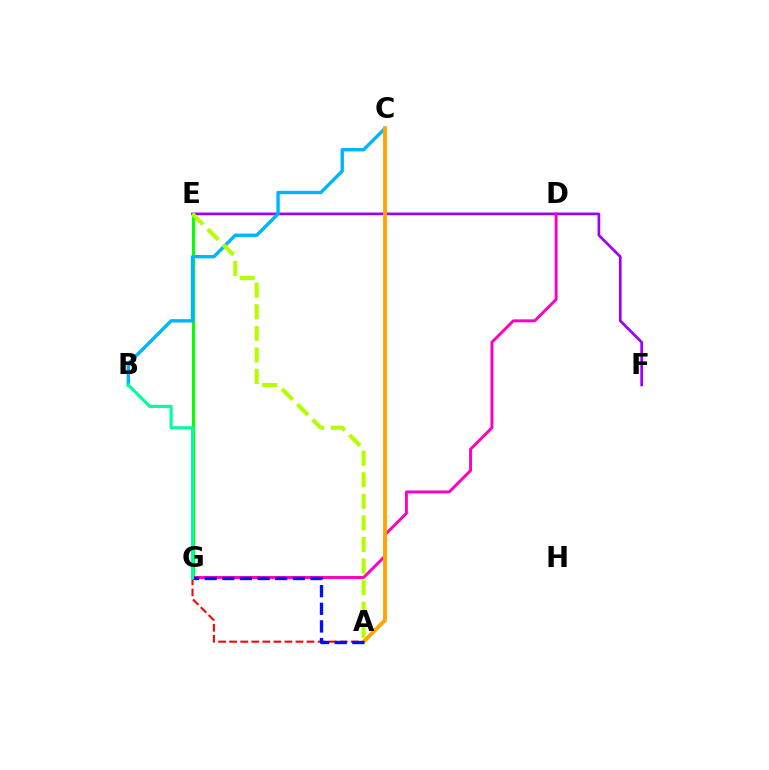{('A', 'G'): [{'color': '#ff0000', 'line_style': 'dashed', 'thickness': 1.5}, {'color': '#0010ff', 'line_style': 'dashed', 'thickness': 2.4}], ('E', 'F'): [{'color': '#9b00ff', 'line_style': 'solid', 'thickness': 1.94}], ('E', 'G'): [{'color': '#08ff00', 'line_style': 'solid', 'thickness': 2.18}], ('B', 'C'): [{'color': '#00b5ff', 'line_style': 'solid', 'thickness': 2.44}], ('D', 'G'): [{'color': '#ff00bd', 'line_style': 'solid', 'thickness': 2.12}], ('A', 'C'): [{'color': '#ffa500', 'line_style': 'solid', 'thickness': 2.78}], ('A', 'E'): [{'color': '#b3ff00', 'line_style': 'dashed', 'thickness': 2.93}], ('B', 'G'): [{'color': '#00ff9d', 'line_style': 'solid', 'thickness': 2.25}]}